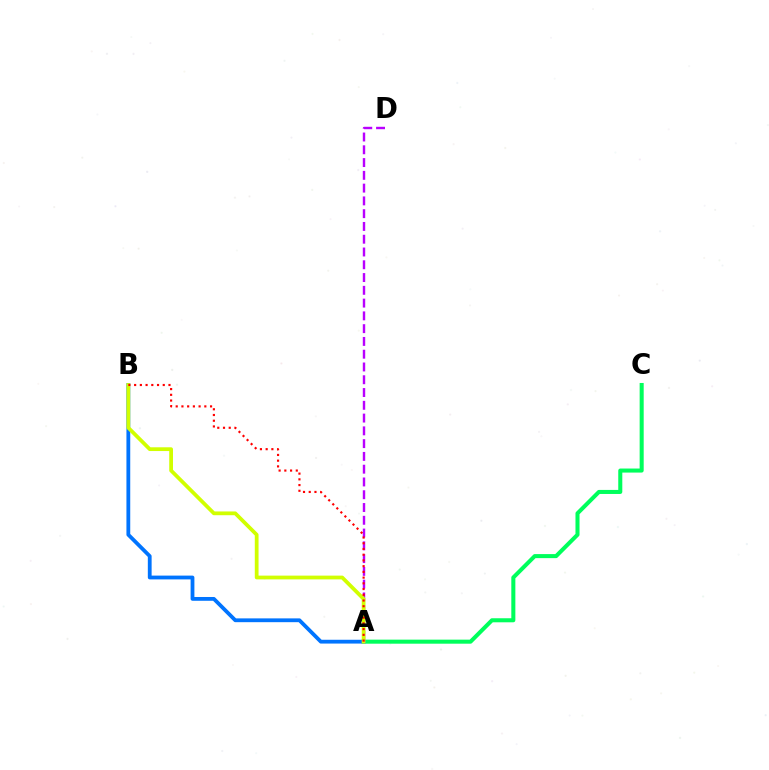{('A', 'C'): [{'color': '#00ff5c', 'line_style': 'solid', 'thickness': 2.91}], ('A', 'B'): [{'color': '#0074ff', 'line_style': 'solid', 'thickness': 2.74}, {'color': '#d1ff00', 'line_style': 'solid', 'thickness': 2.71}, {'color': '#ff0000', 'line_style': 'dotted', 'thickness': 1.56}], ('A', 'D'): [{'color': '#b900ff', 'line_style': 'dashed', 'thickness': 1.74}]}